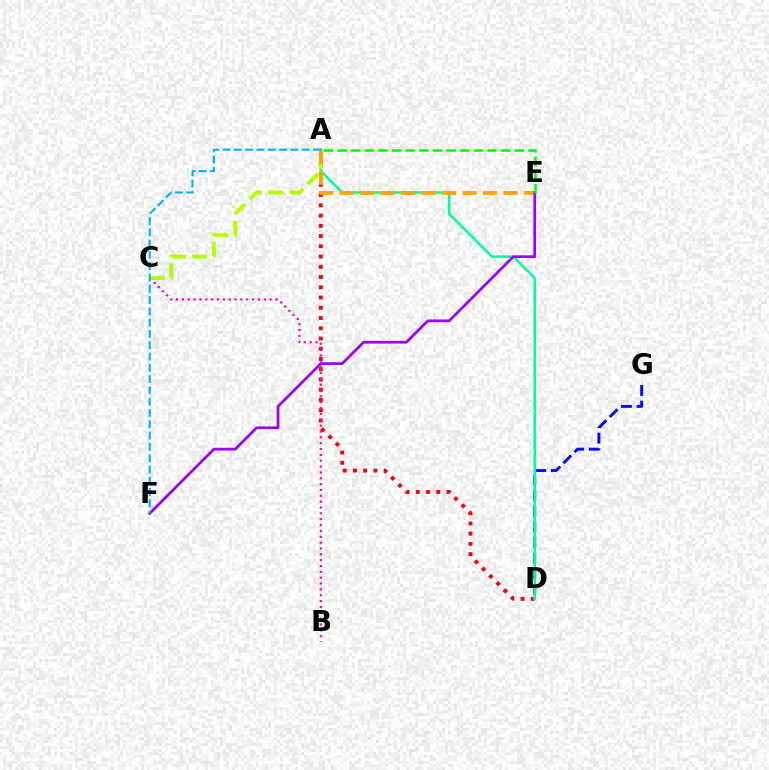{('D', 'G'): [{'color': '#0010ff', 'line_style': 'dashed', 'thickness': 2.12}], ('A', 'D'): [{'color': '#ff0000', 'line_style': 'dotted', 'thickness': 2.78}, {'color': '#00ff9d', 'line_style': 'solid', 'thickness': 1.83}], ('B', 'C'): [{'color': '#ff00bd', 'line_style': 'dotted', 'thickness': 1.59}], ('A', 'C'): [{'color': '#b3ff00', 'line_style': 'dashed', 'thickness': 2.89}], ('A', 'E'): [{'color': '#ffa500', 'line_style': 'dashed', 'thickness': 2.78}, {'color': '#08ff00', 'line_style': 'dashed', 'thickness': 1.85}], ('E', 'F'): [{'color': '#9b00ff', 'line_style': 'solid', 'thickness': 1.96}], ('A', 'F'): [{'color': '#00b5ff', 'line_style': 'dashed', 'thickness': 1.53}]}